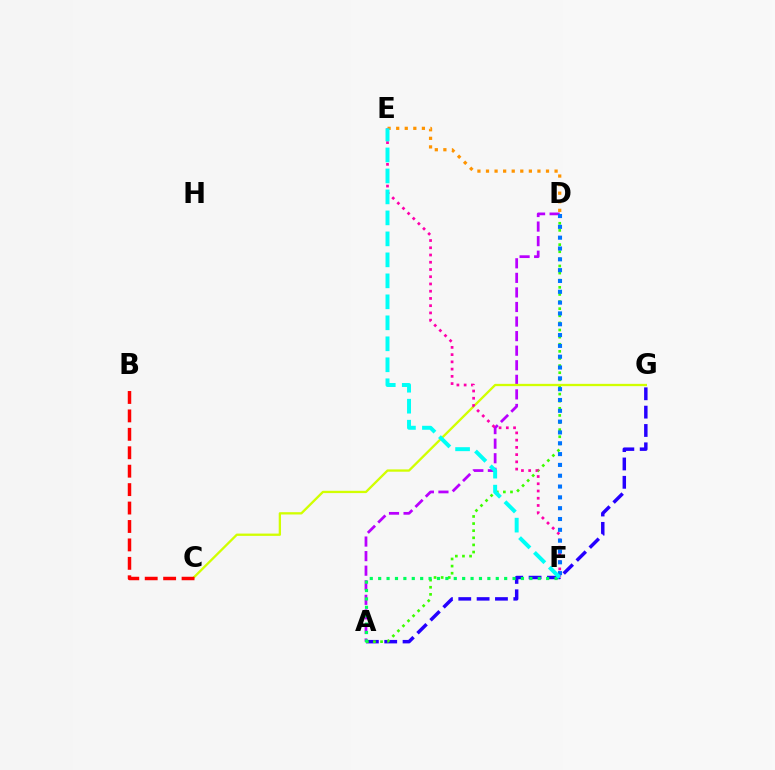{('D', 'E'): [{'color': '#ff9400', 'line_style': 'dotted', 'thickness': 2.33}], ('A', 'G'): [{'color': '#2500ff', 'line_style': 'dashed', 'thickness': 2.49}], ('A', 'D'): [{'color': '#3dff00', 'line_style': 'dotted', 'thickness': 1.93}, {'color': '#b900ff', 'line_style': 'dashed', 'thickness': 1.98}], ('A', 'F'): [{'color': '#00ff5c', 'line_style': 'dotted', 'thickness': 2.28}], ('C', 'G'): [{'color': '#d1ff00', 'line_style': 'solid', 'thickness': 1.66}], ('E', 'F'): [{'color': '#ff00ac', 'line_style': 'dotted', 'thickness': 1.97}, {'color': '#00fff6', 'line_style': 'dashed', 'thickness': 2.85}], ('D', 'F'): [{'color': '#0074ff', 'line_style': 'dotted', 'thickness': 2.94}], ('B', 'C'): [{'color': '#ff0000', 'line_style': 'dashed', 'thickness': 2.5}]}